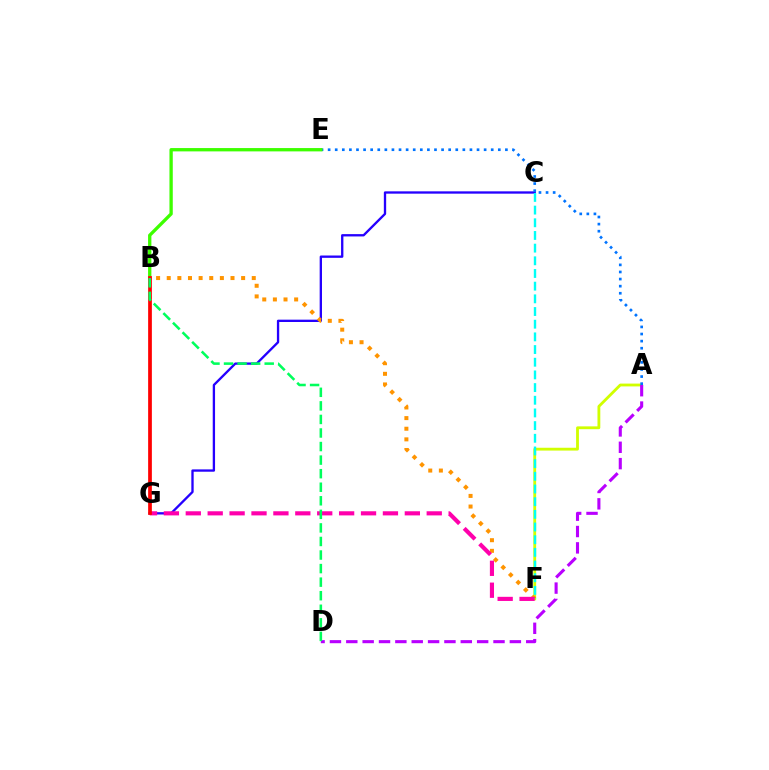{('A', 'F'): [{'color': '#d1ff00', 'line_style': 'solid', 'thickness': 2.03}], ('C', 'G'): [{'color': '#2500ff', 'line_style': 'solid', 'thickness': 1.68}], ('B', 'F'): [{'color': '#ff9400', 'line_style': 'dotted', 'thickness': 2.89}], ('A', 'E'): [{'color': '#0074ff', 'line_style': 'dotted', 'thickness': 1.93}], ('F', 'G'): [{'color': '#ff00ac', 'line_style': 'dashed', 'thickness': 2.98}], ('A', 'D'): [{'color': '#b900ff', 'line_style': 'dashed', 'thickness': 2.22}], ('C', 'F'): [{'color': '#00fff6', 'line_style': 'dashed', 'thickness': 1.72}], ('B', 'E'): [{'color': '#3dff00', 'line_style': 'solid', 'thickness': 2.39}], ('B', 'G'): [{'color': '#ff0000', 'line_style': 'solid', 'thickness': 2.68}], ('B', 'D'): [{'color': '#00ff5c', 'line_style': 'dashed', 'thickness': 1.84}]}